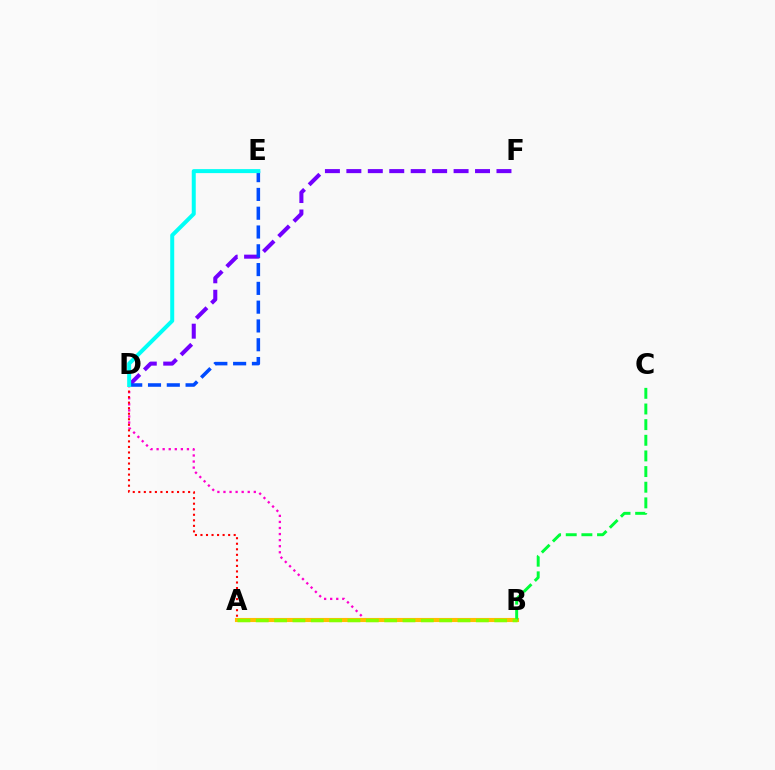{('B', 'D'): [{'color': '#ff00cf', 'line_style': 'dotted', 'thickness': 1.65}], ('D', 'F'): [{'color': '#7200ff', 'line_style': 'dashed', 'thickness': 2.91}], ('A', 'B'): [{'color': '#ffbd00', 'line_style': 'solid', 'thickness': 2.96}, {'color': '#84ff00', 'line_style': 'dashed', 'thickness': 2.49}], ('D', 'E'): [{'color': '#004bff', 'line_style': 'dashed', 'thickness': 2.55}, {'color': '#00fff6', 'line_style': 'solid', 'thickness': 2.87}], ('A', 'D'): [{'color': '#ff0000', 'line_style': 'dotted', 'thickness': 1.5}], ('B', 'C'): [{'color': '#00ff39', 'line_style': 'dashed', 'thickness': 2.13}]}